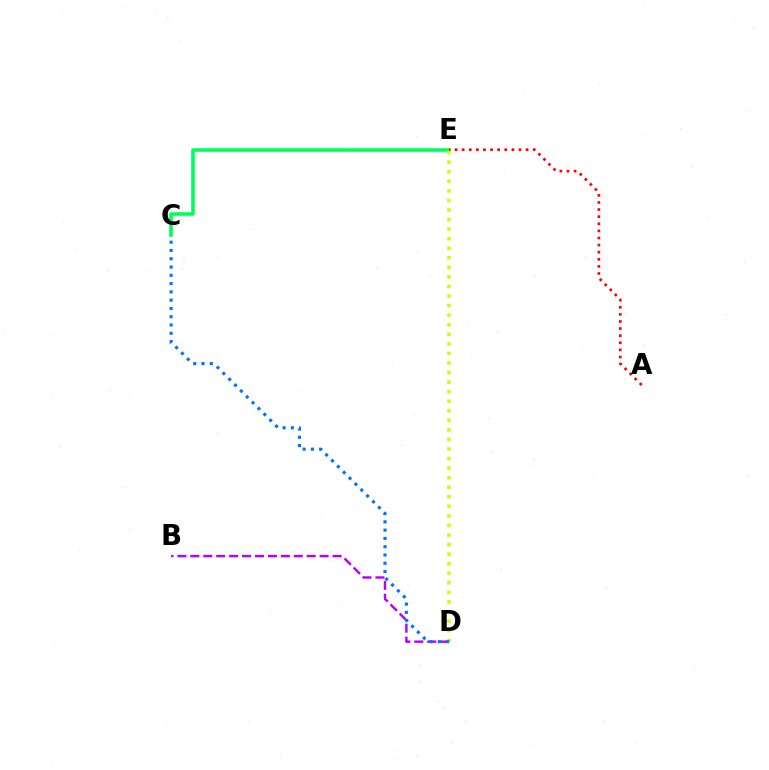{('B', 'D'): [{'color': '#b900ff', 'line_style': 'dashed', 'thickness': 1.76}], ('C', 'E'): [{'color': '#00ff5c', 'line_style': 'solid', 'thickness': 2.58}], ('D', 'E'): [{'color': '#d1ff00', 'line_style': 'dotted', 'thickness': 2.6}], ('A', 'E'): [{'color': '#ff0000', 'line_style': 'dotted', 'thickness': 1.93}], ('C', 'D'): [{'color': '#0074ff', 'line_style': 'dotted', 'thickness': 2.25}]}